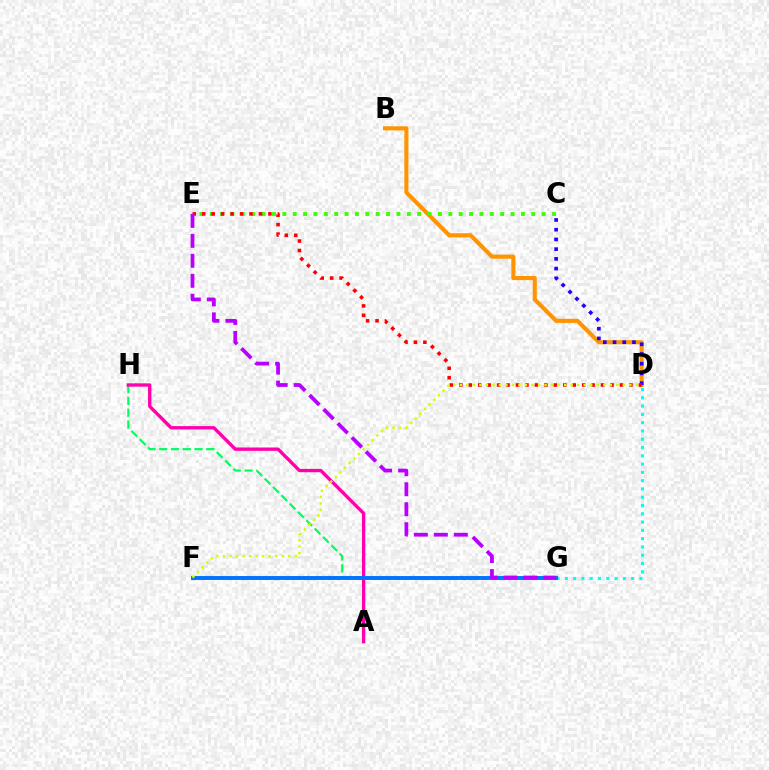{('A', 'H'): [{'color': '#00ff5c', 'line_style': 'dashed', 'thickness': 1.6}, {'color': '#ff00ac', 'line_style': 'solid', 'thickness': 2.41}], ('B', 'D'): [{'color': '#ff9400', 'line_style': 'solid', 'thickness': 2.95}], ('C', 'E'): [{'color': '#3dff00', 'line_style': 'dotted', 'thickness': 2.82}], ('C', 'D'): [{'color': '#2500ff', 'line_style': 'dotted', 'thickness': 2.64}], ('D', 'E'): [{'color': '#ff0000', 'line_style': 'dotted', 'thickness': 2.57}], ('D', 'G'): [{'color': '#00fff6', 'line_style': 'dotted', 'thickness': 2.25}], ('F', 'G'): [{'color': '#0074ff', 'line_style': 'solid', 'thickness': 2.83}], ('D', 'F'): [{'color': '#d1ff00', 'line_style': 'dotted', 'thickness': 1.77}], ('E', 'G'): [{'color': '#b900ff', 'line_style': 'dashed', 'thickness': 2.71}]}